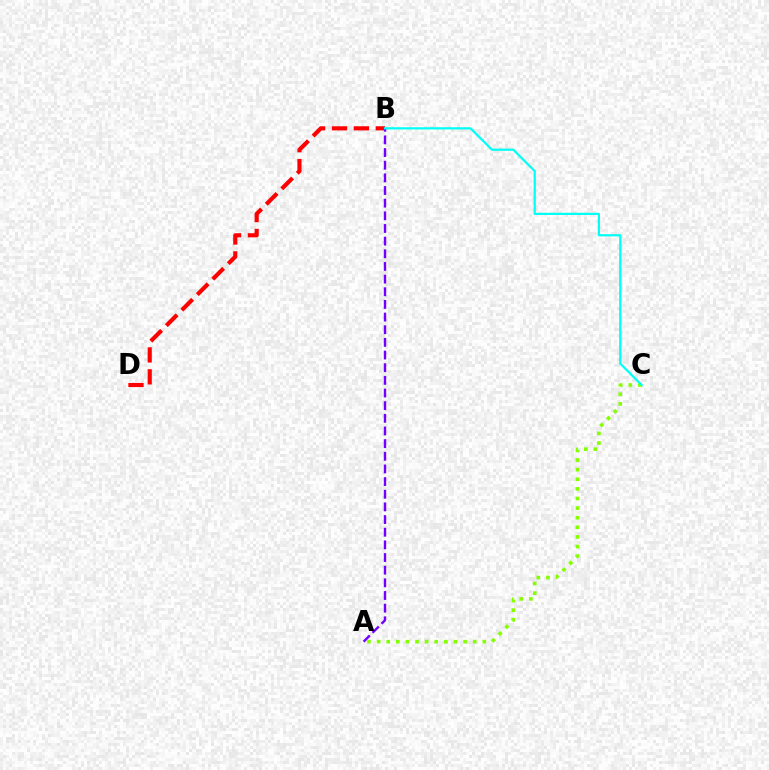{('B', 'D'): [{'color': '#ff0000', 'line_style': 'dashed', 'thickness': 2.98}], ('A', 'C'): [{'color': '#84ff00', 'line_style': 'dotted', 'thickness': 2.61}], ('A', 'B'): [{'color': '#7200ff', 'line_style': 'dashed', 'thickness': 1.72}], ('B', 'C'): [{'color': '#00fff6', 'line_style': 'solid', 'thickness': 1.59}]}